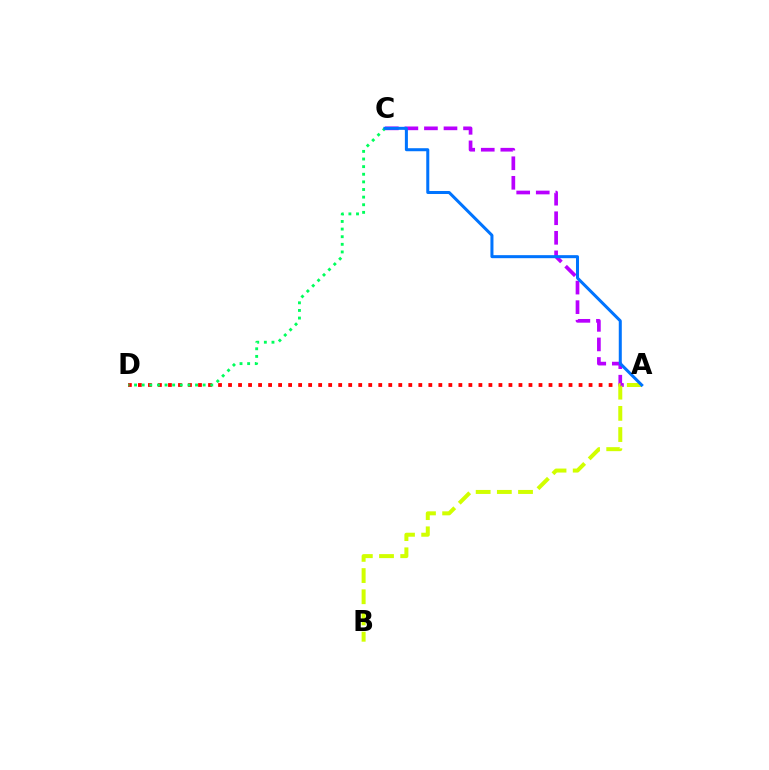{('A', 'D'): [{'color': '#ff0000', 'line_style': 'dotted', 'thickness': 2.72}], ('A', 'C'): [{'color': '#b900ff', 'line_style': 'dashed', 'thickness': 2.66}, {'color': '#0074ff', 'line_style': 'solid', 'thickness': 2.18}], ('A', 'B'): [{'color': '#d1ff00', 'line_style': 'dashed', 'thickness': 2.88}], ('C', 'D'): [{'color': '#00ff5c', 'line_style': 'dotted', 'thickness': 2.07}]}